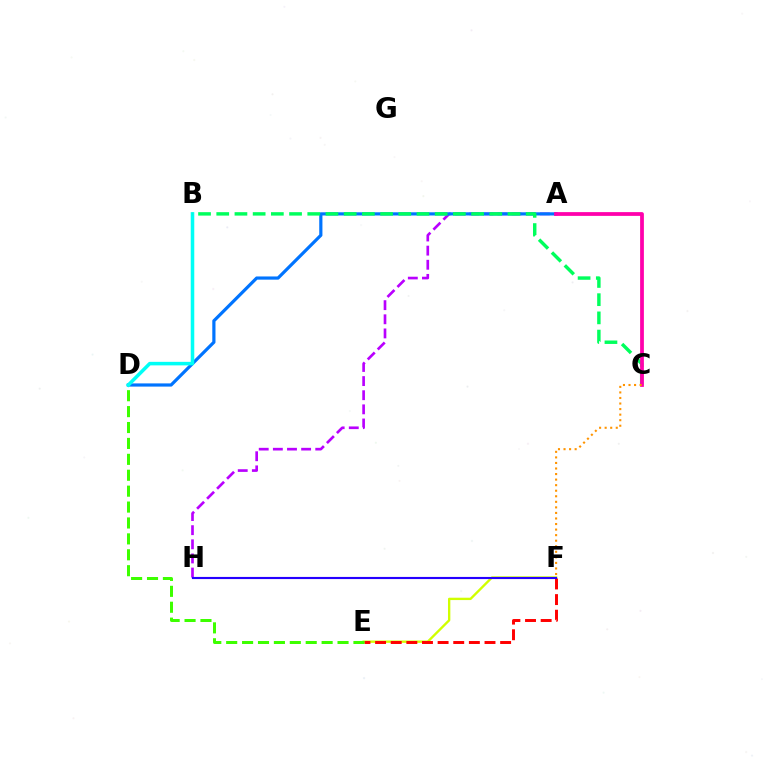{('A', 'H'): [{'color': '#b900ff', 'line_style': 'dashed', 'thickness': 1.92}], ('E', 'F'): [{'color': '#d1ff00', 'line_style': 'solid', 'thickness': 1.69}, {'color': '#ff0000', 'line_style': 'dashed', 'thickness': 2.12}], ('A', 'D'): [{'color': '#0074ff', 'line_style': 'solid', 'thickness': 2.3}], ('F', 'H'): [{'color': '#2500ff', 'line_style': 'solid', 'thickness': 1.54}], ('B', 'D'): [{'color': '#00fff6', 'line_style': 'solid', 'thickness': 2.55}], ('B', 'C'): [{'color': '#00ff5c', 'line_style': 'dashed', 'thickness': 2.47}], ('A', 'C'): [{'color': '#ff00ac', 'line_style': 'solid', 'thickness': 2.71}], ('C', 'F'): [{'color': '#ff9400', 'line_style': 'dotted', 'thickness': 1.51}], ('D', 'E'): [{'color': '#3dff00', 'line_style': 'dashed', 'thickness': 2.16}]}